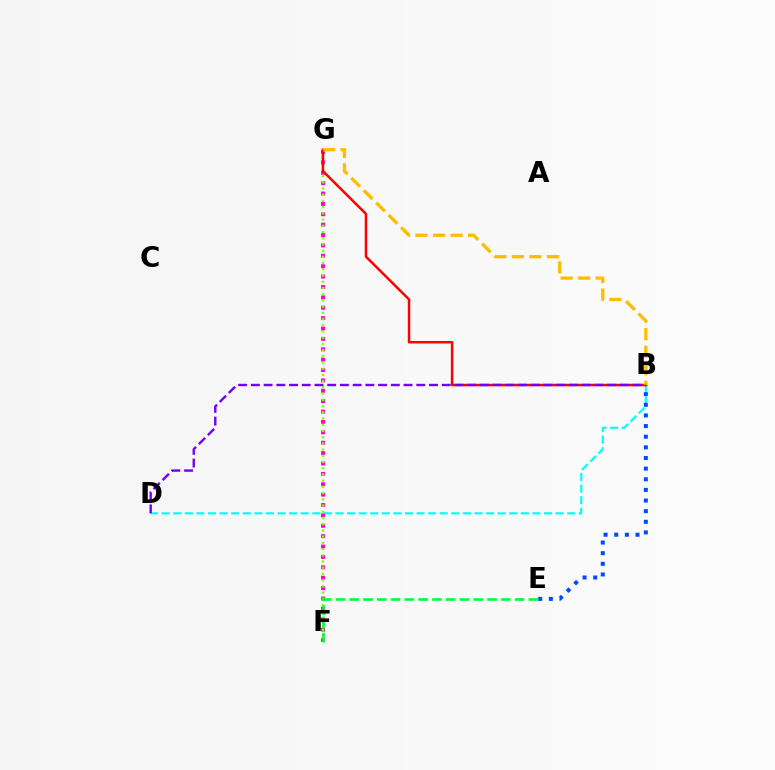{('B', 'D'): [{'color': '#00fff6', 'line_style': 'dashed', 'thickness': 1.57}, {'color': '#7200ff', 'line_style': 'dashed', 'thickness': 1.73}], ('F', 'G'): [{'color': '#ff00cf', 'line_style': 'dotted', 'thickness': 2.82}, {'color': '#84ff00', 'line_style': 'dotted', 'thickness': 1.69}], ('B', 'E'): [{'color': '#004bff', 'line_style': 'dotted', 'thickness': 2.89}], ('E', 'F'): [{'color': '#00ff39', 'line_style': 'dashed', 'thickness': 1.87}], ('B', 'G'): [{'color': '#ff0000', 'line_style': 'solid', 'thickness': 1.79}, {'color': '#ffbd00', 'line_style': 'dashed', 'thickness': 2.38}]}